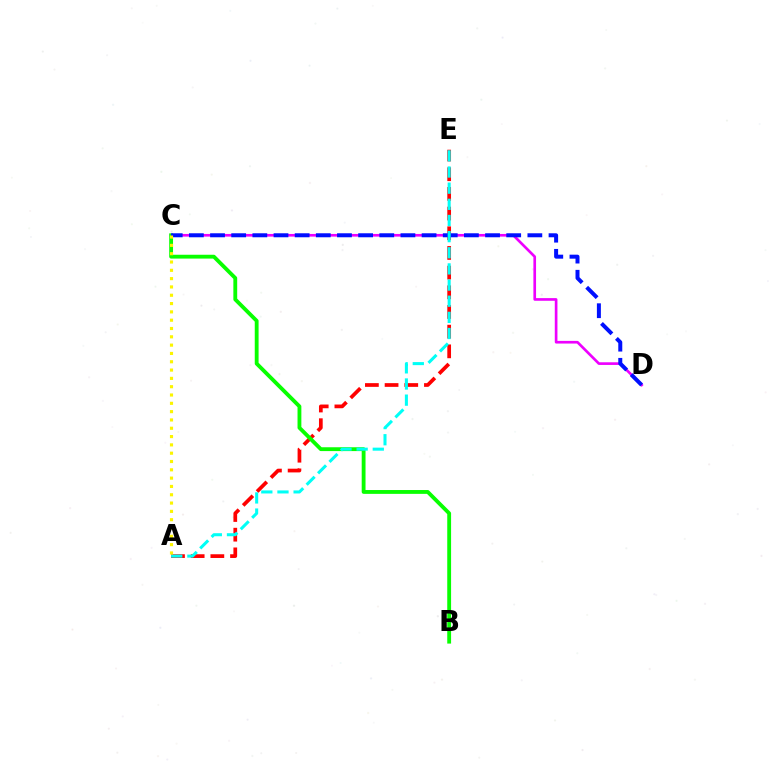{('A', 'E'): [{'color': '#ff0000', 'line_style': 'dashed', 'thickness': 2.67}, {'color': '#00fff6', 'line_style': 'dashed', 'thickness': 2.19}], ('C', 'D'): [{'color': '#ee00ff', 'line_style': 'solid', 'thickness': 1.92}, {'color': '#0010ff', 'line_style': 'dashed', 'thickness': 2.87}], ('B', 'C'): [{'color': '#08ff00', 'line_style': 'solid', 'thickness': 2.76}], ('A', 'C'): [{'color': '#fcf500', 'line_style': 'dotted', 'thickness': 2.26}]}